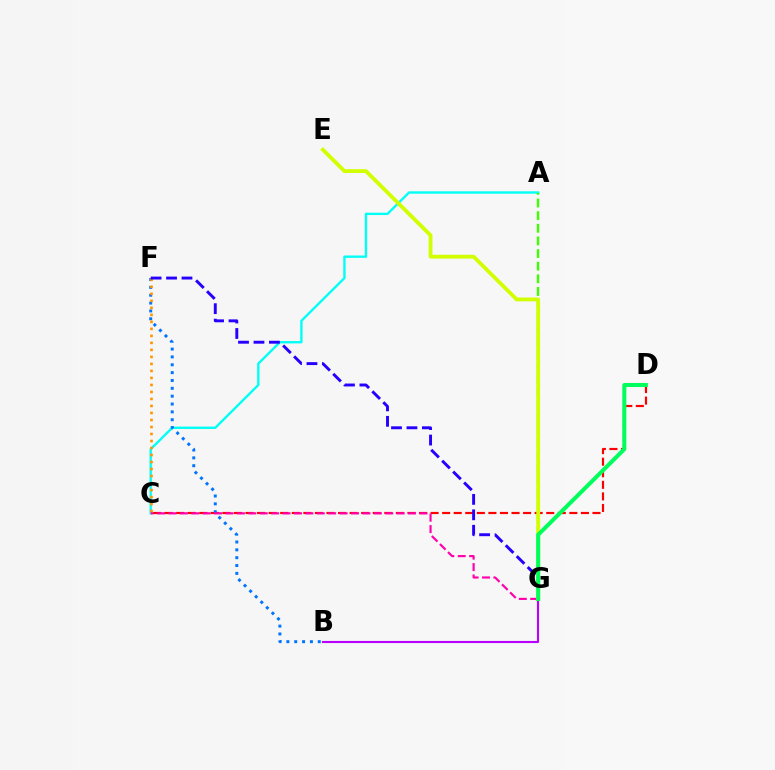{('A', 'C'): [{'color': '#00fff6', 'line_style': 'solid', 'thickness': 1.7}], ('C', 'D'): [{'color': '#ff0000', 'line_style': 'dashed', 'thickness': 1.57}], ('B', 'F'): [{'color': '#0074ff', 'line_style': 'dotted', 'thickness': 2.13}], ('C', 'F'): [{'color': '#ff9400', 'line_style': 'dotted', 'thickness': 1.9}], ('C', 'G'): [{'color': '#ff00ac', 'line_style': 'dashed', 'thickness': 1.55}], ('F', 'G'): [{'color': '#2500ff', 'line_style': 'dashed', 'thickness': 2.1}], ('A', 'G'): [{'color': '#3dff00', 'line_style': 'dashed', 'thickness': 1.72}], ('B', 'G'): [{'color': '#b900ff', 'line_style': 'solid', 'thickness': 1.53}], ('E', 'G'): [{'color': '#d1ff00', 'line_style': 'solid', 'thickness': 2.75}], ('D', 'G'): [{'color': '#00ff5c', 'line_style': 'solid', 'thickness': 2.91}]}